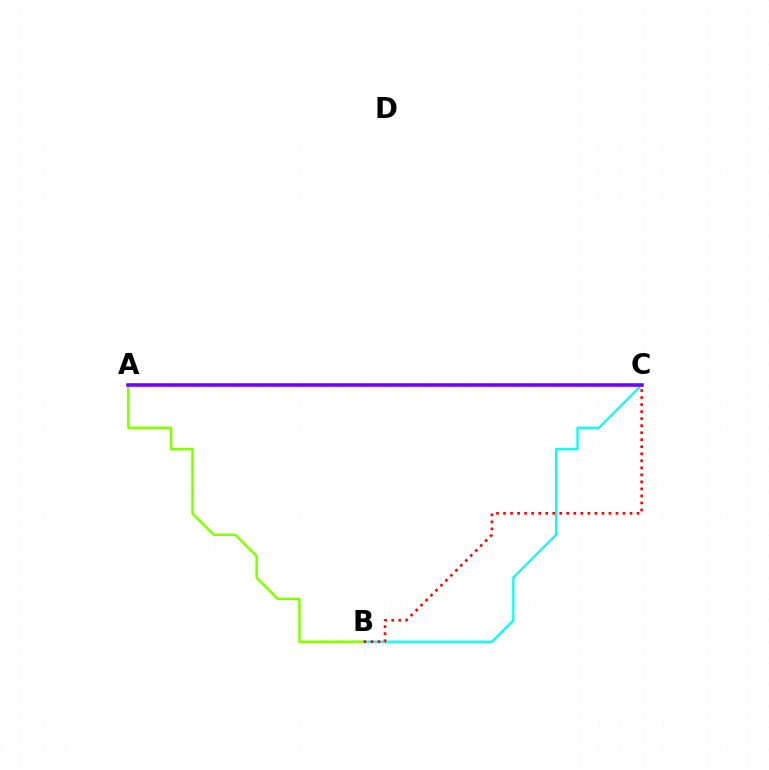{('B', 'C'): [{'color': '#00fff6', 'line_style': 'solid', 'thickness': 1.62}, {'color': '#ff0000', 'line_style': 'dotted', 'thickness': 1.91}], ('A', 'B'): [{'color': '#84ff00', 'line_style': 'solid', 'thickness': 1.8}], ('A', 'C'): [{'color': '#7200ff', 'line_style': 'solid', 'thickness': 2.56}]}